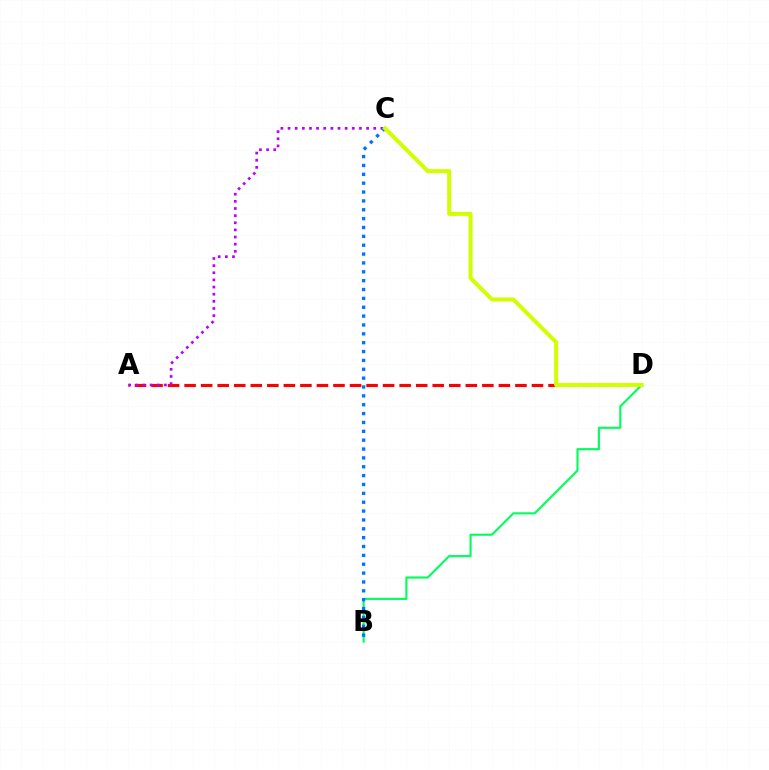{('B', 'D'): [{'color': '#00ff5c', 'line_style': 'solid', 'thickness': 1.53}], ('A', 'D'): [{'color': '#ff0000', 'line_style': 'dashed', 'thickness': 2.25}], ('A', 'C'): [{'color': '#b900ff', 'line_style': 'dotted', 'thickness': 1.94}], ('B', 'C'): [{'color': '#0074ff', 'line_style': 'dotted', 'thickness': 2.41}], ('C', 'D'): [{'color': '#d1ff00', 'line_style': 'solid', 'thickness': 2.9}]}